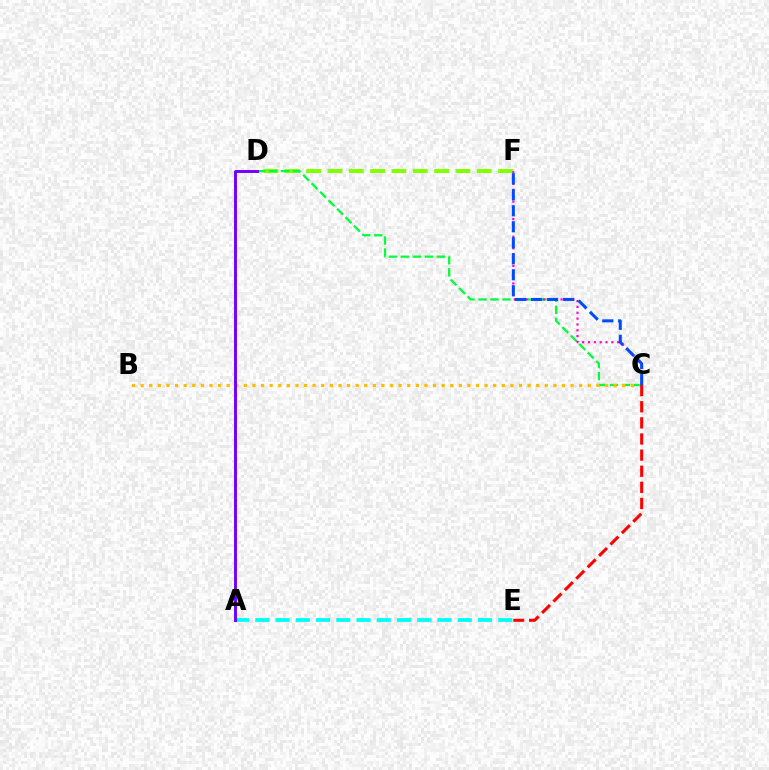{('D', 'F'): [{'color': '#84ff00', 'line_style': 'dashed', 'thickness': 2.9}], ('C', 'D'): [{'color': '#00ff39', 'line_style': 'dashed', 'thickness': 1.63}], ('C', 'F'): [{'color': '#ff00cf', 'line_style': 'dotted', 'thickness': 1.59}, {'color': '#004bff', 'line_style': 'dashed', 'thickness': 2.17}], ('B', 'C'): [{'color': '#ffbd00', 'line_style': 'dotted', 'thickness': 2.34}], ('A', 'E'): [{'color': '#00fff6', 'line_style': 'dashed', 'thickness': 2.75}], ('C', 'E'): [{'color': '#ff0000', 'line_style': 'dashed', 'thickness': 2.19}], ('A', 'D'): [{'color': '#7200ff', 'line_style': 'solid', 'thickness': 2.11}]}